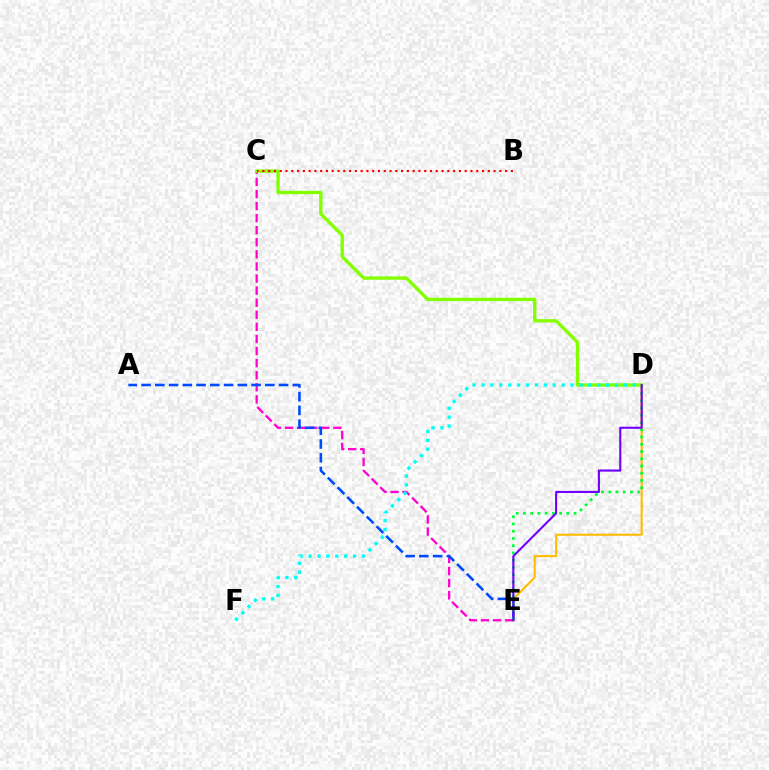{('C', 'E'): [{'color': '#ff00cf', 'line_style': 'dashed', 'thickness': 1.64}], ('D', 'E'): [{'color': '#ffbd00', 'line_style': 'solid', 'thickness': 1.52}, {'color': '#00ff39', 'line_style': 'dotted', 'thickness': 1.97}, {'color': '#7200ff', 'line_style': 'solid', 'thickness': 1.52}], ('A', 'E'): [{'color': '#004bff', 'line_style': 'dashed', 'thickness': 1.87}], ('C', 'D'): [{'color': '#84ff00', 'line_style': 'solid', 'thickness': 2.41}], ('B', 'C'): [{'color': '#ff0000', 'line_style': 'dotted', 'thickness': 1.57}], ('D', 'F'): [{'color': '#00fff6', 'line_style': 'dotted', 'thickness': 2.42}]}